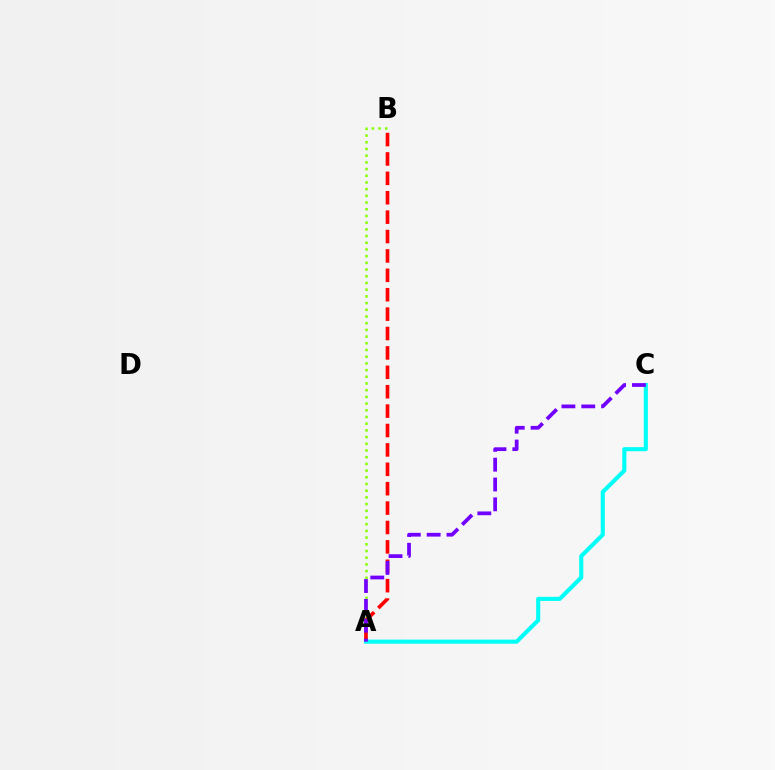{('A', 'B'): [{'color': '#84ff00', 'line_style': 'dotted', 'thickness': 1.82}, {'color': '#ff0000', 'line_style': 'dashed', 'thickness': 2.63}], ('A', 'C'): [{'color': '#00fff6', 'line_style': 'solid', 'thickness': 2.95}, {'color': '#7200ff', 'line_style': 'dashed', 'thickness': 2.69}]}